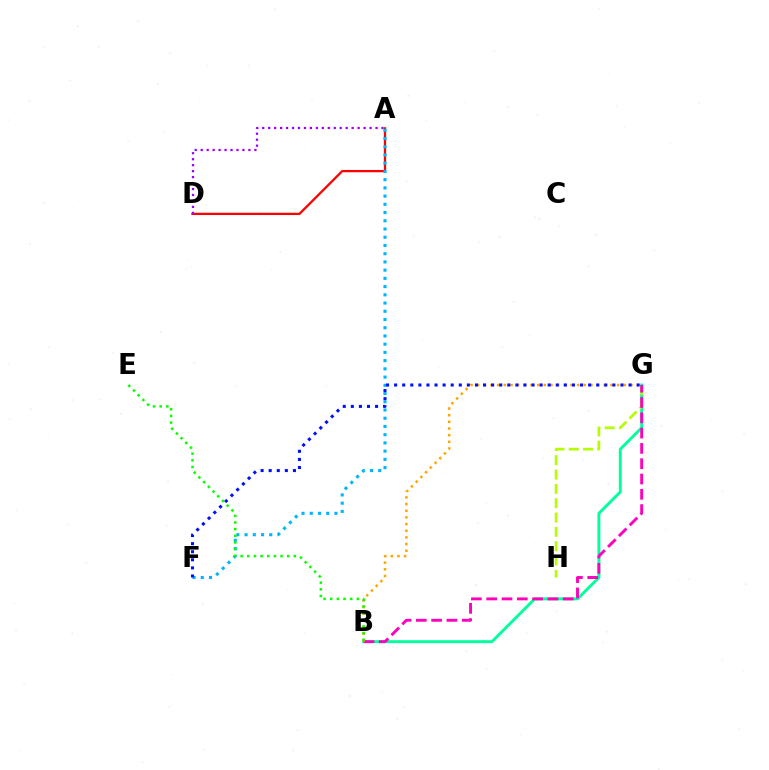{('B', 'G'): [{'color': '#00ff9d', 'line_style': 'solid', 'thickness': 2.1}, {'color': '#ff00bd', 'line_style': 'dashed', 'thickness': 2.08}, {'color': '#ffa500', 'line_style': 'dotted', 'thickness': 1.81}], ('G', 'H'): [{'color': '#b3ff00', 'line_style': 'dashed', 'thickness': 1.95}], ('A', 'D'): [{'color': '#ff0000', 'line_style': 'solid', 'thickness': 1.64}, {'color': '#9b00ff', 'line_style': 'dotted', 'thickness': 1.62}], ('A', 'F'): [{'color': '#00b5ff', 'line_style': 'dotted', 'thickness': 2.24}], ('F', 'G'): [{'color': '#0010ff', 'line_style': 'dotted', 'thickness': 2.2}], ('B', 'E'): [{'color': '#08ff00', 'line_style': 'dotted', 'thickness': 1.81}]}